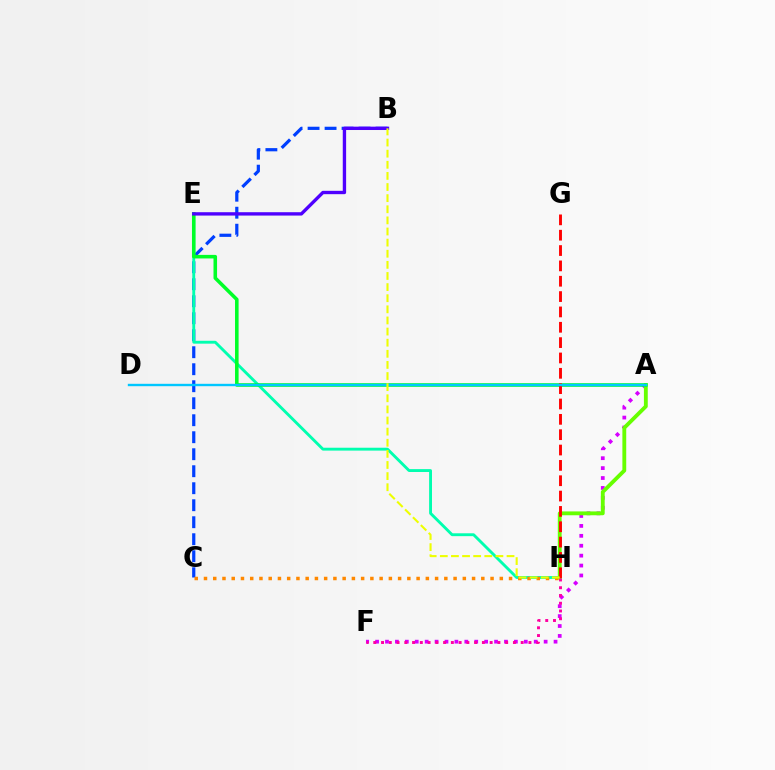{('A', 'F'): [{'color': '#d600ff', 'line_style': 'dotted', 'thickness': 2.69}], ('B', 'C'): [{'color': '#003fff', 'line_style': 'dashed', 'thickness': 2.31}], ('E', 'H'): [{'color': '#00ffaf', 'line_style': 'solid', 'thickness': 2.07}], ('A', 'H'): [{'color': '#66ff00', 'line_style': 'solid', 'thickness': 2.76}], ('C', 'H'): [{'color': '#ff8800', 'line_style': 'dotted', 'thickness': 2.51}], ('A', 'E'): [{'color': '#00ff27', 'line_style': 'solid', 'thickness': 2.57}], ('F', 'H'): [{'color': '#ff00a0', 'line_style': 'dotted', 'thickness': 2.11}], ('G', 'H'): [{'color': '#ff0000', 'line_style': 'dashed', 'thickness': 2.08}], ('A', 'D'): [{'color': '#00c7ff', 'line_style': 'solid', 'thickness': 1.71}], ('B', 'E'): [{'color': '#4f00ff', 'line_style': 'solid', 'thickness': 2.41}], ('B', 'H'): [{'color': '#eeff00', 'line_style': 'dashed', 'thickness': 1.51}]}